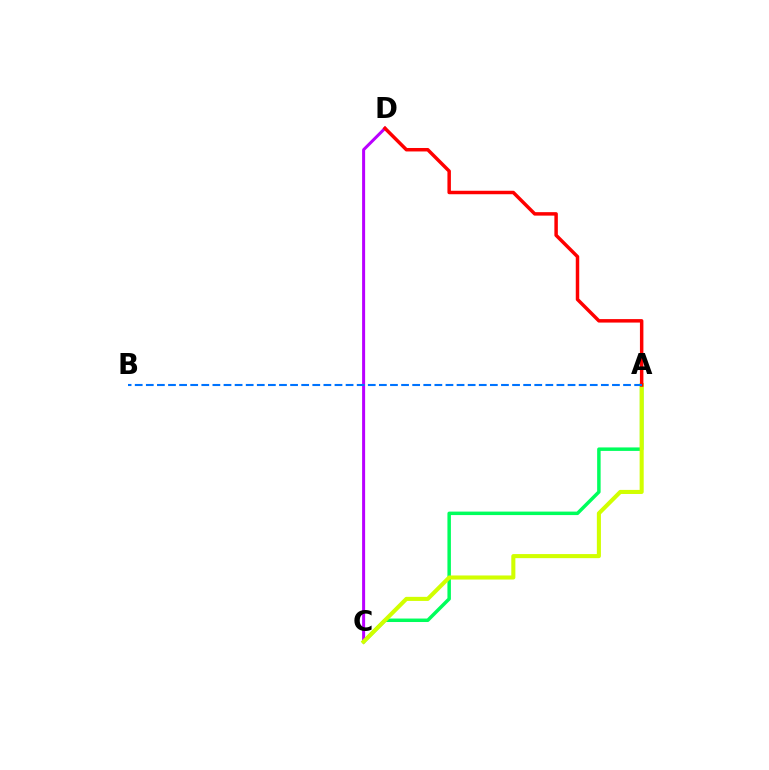{('A', 'C'): [{'color': '#00ff5c', 'line_style': 'solid', 'thickness': 2.5}, {'color': '#d1ff00', 'line_style': 'solid', 'thickness': 2.93}], ('C', 'D'): [{'color': '#b900ff', 'line_style': 'solid', 'thickness': 2.17}], ('A', 'D'): [{'color': '#ff0000', 'line_style': 'solid', 'thickness': 2.5}], ('A', 'B'): [{'color': '#0074ff', 'line_style': 'dashed', 'thickness': 1.51}]}